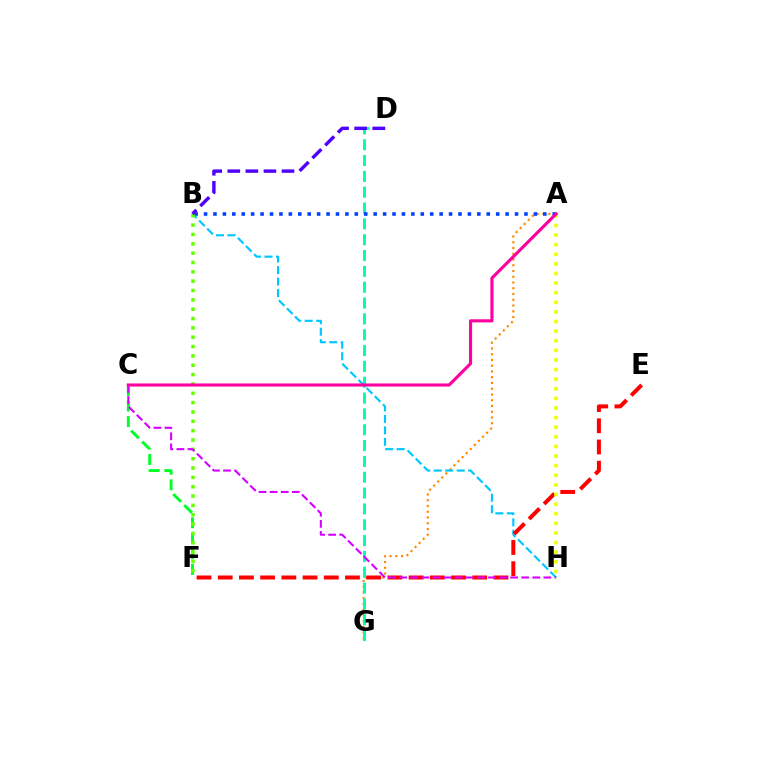{('A', 'G'): [{'color': '#ff8800', 'line_style': 'dotted', 'thickness': 1.56}], ('D', 'G'): [{'color': '#00ffaf', 'line_style': 'dashed', 'thickness': 2.15}], ('B', 'H'): [{'color': '#00c7ff', 'line_style': 'dashed', 'thickness': 1.56}], ('E', 'F'): [{'color': '#ff0000', 'line_style': 'dashed', 'thickness': 2.88}], ('C', 'F'): [{'color': '#00ff27', 'line_style': 'dashed', 'thickness': 2.12}], ('A', 'H'): [{'color': '#eeff00', 'line_style': 'dotted', 'thickness': 2.61}], ('A', 'B'): [{'color': '#003fff', 'line_style': 'dotted', 'thickness': 2.56}], ('B', 'F'): [{'color': '#66ff00', 'line_style': 'dotted', 'thickness': 2.54}], ('C', 'H'): [{'color': '#d600ff', 'line_style': 'dashed', 'thickness': 1.51}], ('A', 'C'): [{'color': '#ff00a0', 'line_style': 'solid', 'thickness': 2.24}], ('B', 'D'): [{'color': '#4f00ff', 'line_style': 'dashed', 'thickness': 2.45}]}